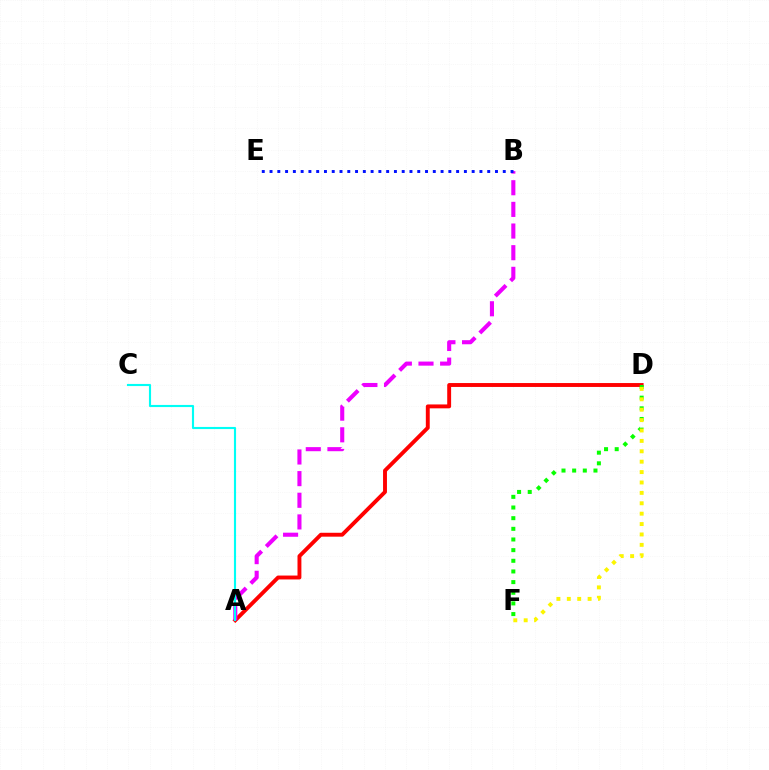{('A', 'D'): [{'color': '#ff0000', 'line_style': 'solid', 'thickness': 2.8}], ('A', 'B'): [{'color': '#ee00ff', 'line_style': 'dashed', 'thickness': 2.94}], ('D', 'F'): [{'color': '#08ff00', 'line_style': 'dotted', 'thickness': 2.9}, {'color': '#fcf500', 'line_style': 'dotted', 'thickness': 2.82}], ('B', 'E'): [{'color': '#0010ff', 'line_style': 'dotted', 'thickness': 2.11}], ('A', 'C'): [{'color': '#00fff6', 'line_style': 'solid', 'thickness': 1.54}]}